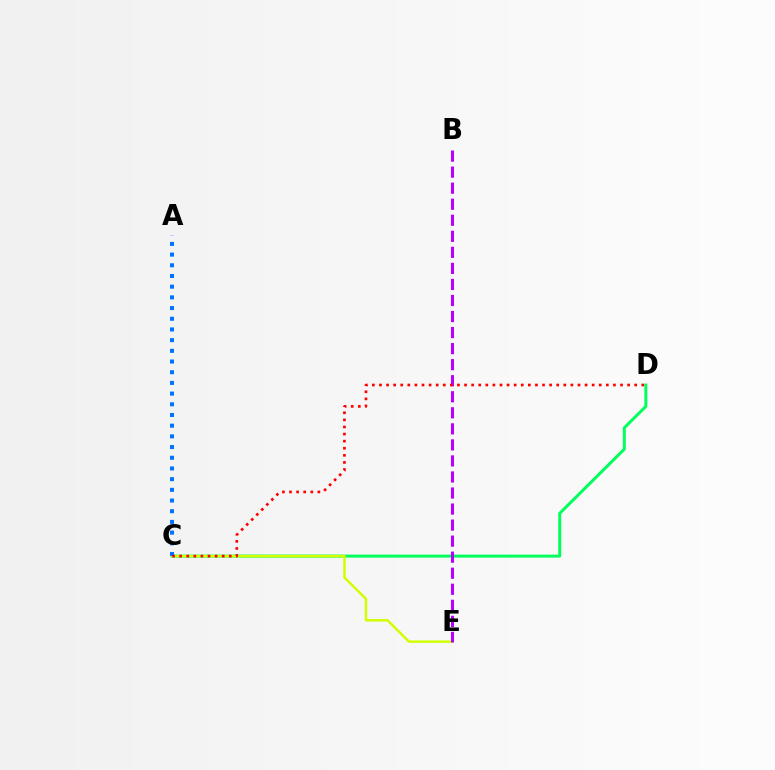{('C', 'D'): [{'color': '#00ff5c', 'line_style': 'solid', 'thickness': 2.16}, {'color': '#ff0000', 'line_style': 'dotted', 'thickness': 1.93}], ('C', 'E'): [{'color': '#d1ff00', 'line_style': 'solid', 'thickness': 1.79}], ('A', 'C'): [{'color': '#0074ff', 'line_style': 'dotted', 'thickness': 2.91}], ('B', 'E'): [{'color': '#b900ff', 'line_style': 'dashed', 'thickness': 2.18}]}